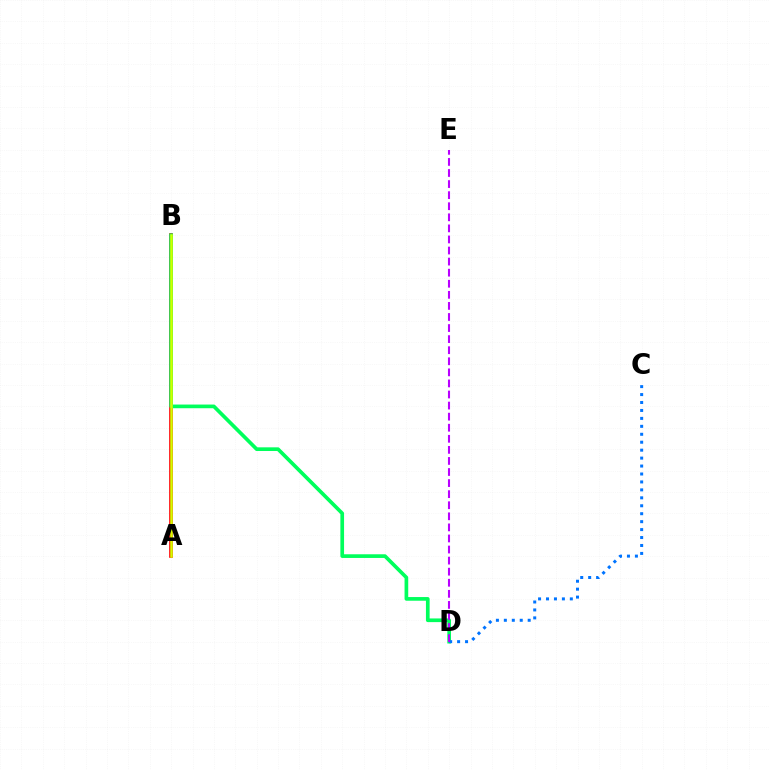{('A', 'B'): [{'color': '#ff0000', 'line_style': 'solid', 'thickness': 2.63}, {'color': '#d1ff00', 'line_style': 'solid', 'thickness': 1.8}], ('B', 'D'): [{'color': '#00ff5c', 'line_style': 'solid', 'thickness': 2.65}], ('C', 'D'): [{'color': '#0074ff', 'line_style': 'dotted', 'thickness': 2.16}], ('D', 'E'): [{'color': '#b900ff', 'line_style': 'dashed', 'thickness': 1.5}]}